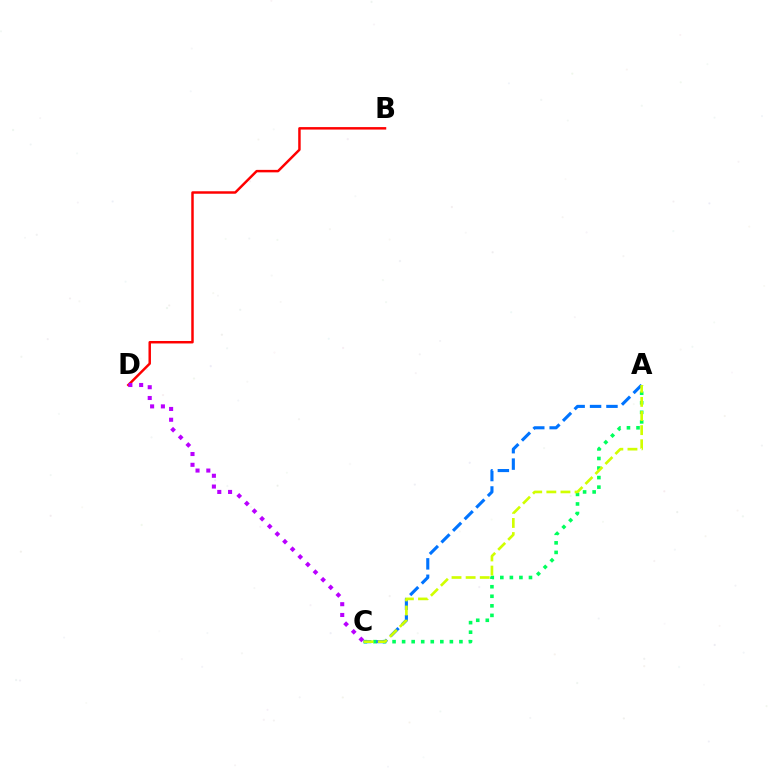{('B', 'D'): [{'color': '#ff0000', 'line_style': 'solid', 'thickness': 1.78}], ('A', 'C'): [{'color': '#00ff5c', 'line_style': 'dotted', 'thickness': 2.6}, {'color': '#0074ff', 'line_style': 'dashed', 'thickness': 2.23}, {'color': '#d1ff00', 'line_style': 'dashed', 'thickness': 1.92}], ('C', 'D'): [{'color': '#b900ff', 'line_style': 'dotted', 'thickness': 2.93}]}